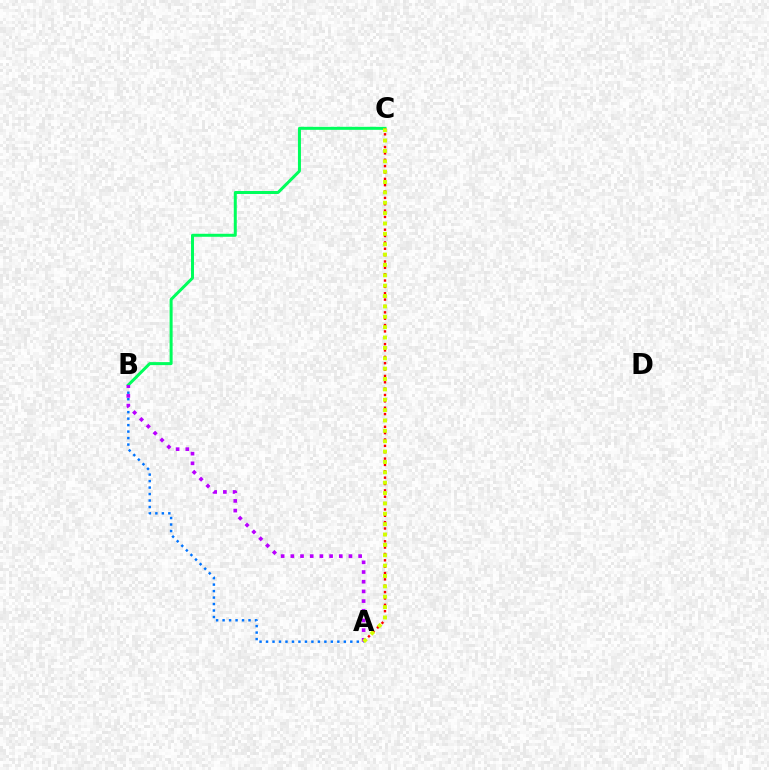{('A', 'B'): [{'color': '#0074ff', 'line_style': 'dotted', 'thickness': 1.76}, {'color': '#b900ff', 'line_style': 'dotted', 'thickness': 2.63}], ('B', 'C'): [{'color': '#00ff5c', 'line_style': 'solid', 'thickness': 2.16}], ('A', 'C'): [{'color': '#ff0000', 'line_style': 'dotted', 'thickness': 1.73}, {'color': '#d1ff00', 'line_style': 'dotted', 'thickness': 2.82}]}